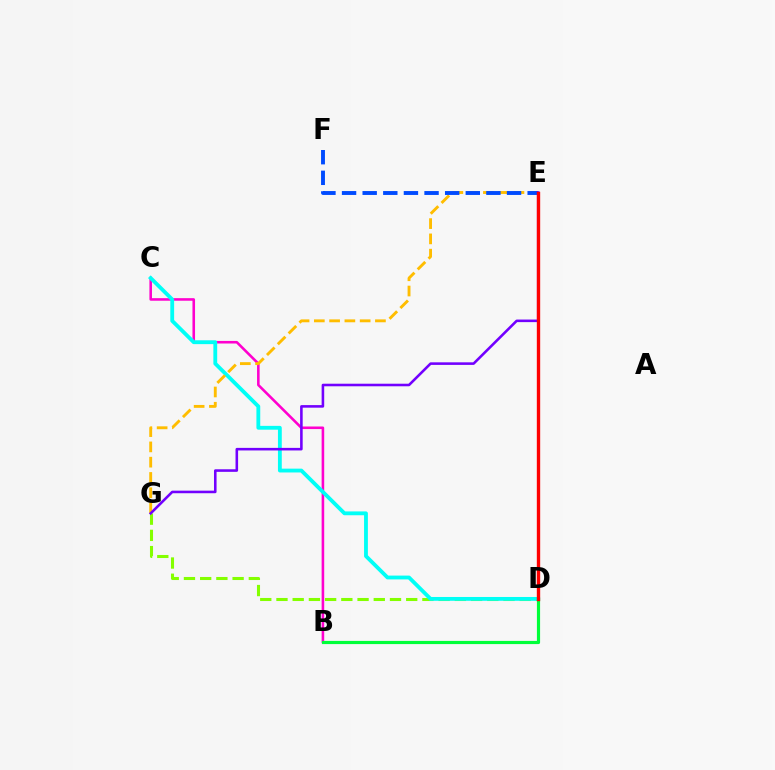{('D', 'G'): [{'color': '#84ff00', 'line_style': 'dashed', 'thickness': 2.2}], ('B', 'C'): [{'color': '#ff00cf', 'line_style': 'solid', 'thickness': 1.85}], ('C', 'D'): [{'color': '#00fff6', 'line_style': 'solid', 'thickness': 2.75}], ('E', 'G'): [{'color': '#ffbd00', 'line_style': 'dashed', 'thickness': 2.08}, {'color': '#7200ff', 'line_style': 'solid', 'thickness': 1.85}], ('B', 'D'): [{'color': '#00ff39', 'line_style': 'solid', 'thickness': 2.28}], ('E', 'F'): [{'color': '#004bff', 'line_style': 'dashed', 'thickness': 2.8}], ('D', 'E'): [{'color': '#ff0000', 'line_style': 'solid', 'thickness': 2.42}]}